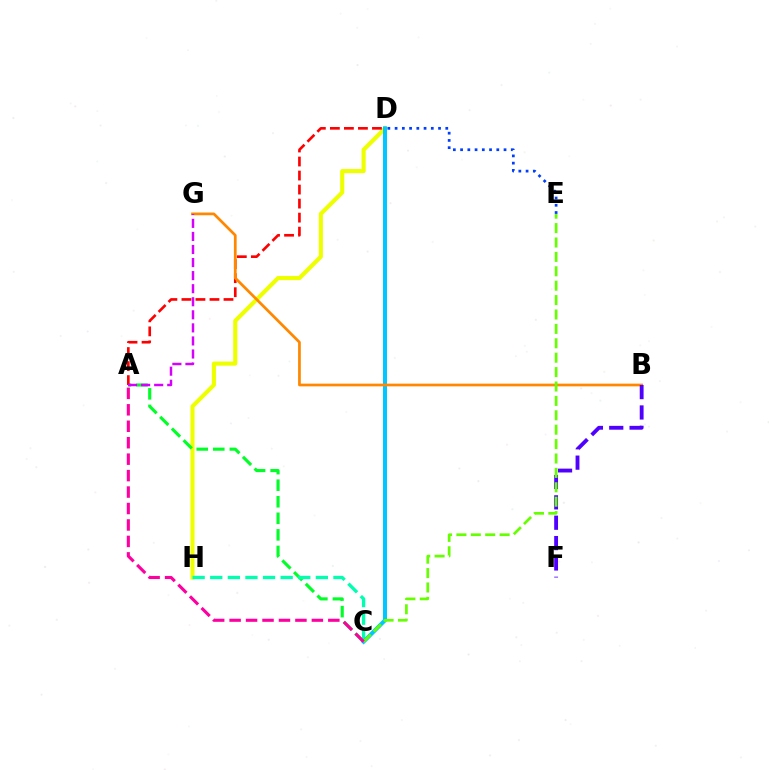{('D', 'H'): [{'color': '#eeff00', 'line_style': 'solid', 'thickness': 2.97}], ('A', 'C'): [{'color': '#00ff27', 'line_style': 'dashed', 'thickness': 2.25}, {'color': '#ff00a0', 'line_style': 'dashed', 'thickness': 2.23}], ('C', 'H'): [{'color': '#00ffaf', 'line_style': 'dashed', 'thickness': 2.39}], ('C', 'D'): [{'color': '#00c7ff', 'line_style': 'solid', 'thickness': 2.89}], ('A', 'D'): [{'color': '#ff0000', 'line_style': 'dashed', 'thickness': 1.91}], ('B', 'G'): [{'color': '#ff8800', 'line_style': 'solid', 'thickness': 1.96}], ('A', 'G'): [{'color': '#d600ff', 'line_style': 'dashed', 'thickness': 1.77}], ('B', 'F'): [{'color': '#4f00ff', 'line_style': 'dashed', 'thickness': 2.77}], ('C', 'E'): [{'color': '#66ff00', 'line_style': 'dashed', 'thickness': 1.96}], ('D', 'E'): [{'color': '#003fff', 'line_style': 'dotted', 'thickness': 1.97}]}